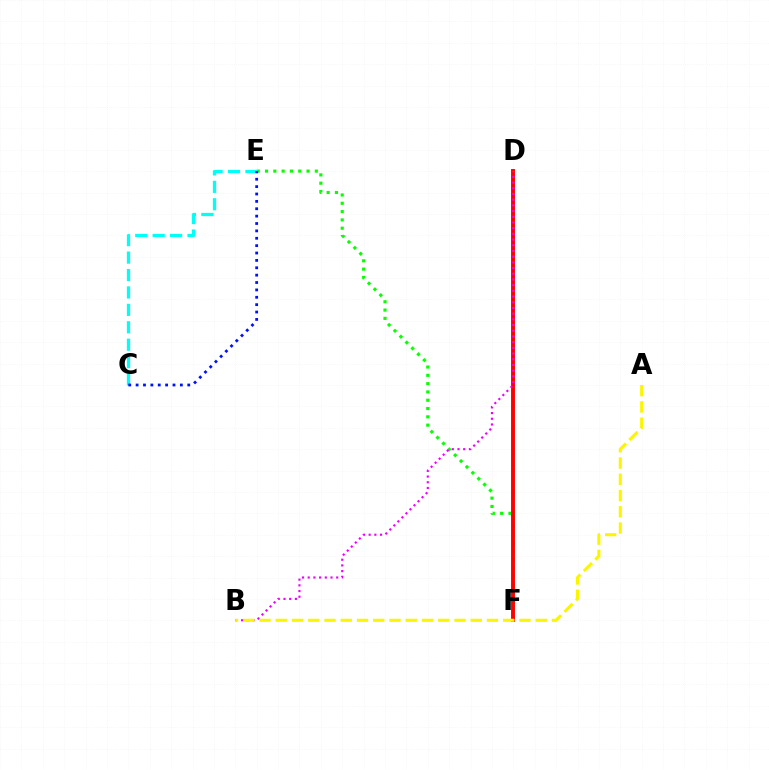{('E', 'F'): [{'color': '#08ff00', 'line_style': 'dotted', 'thickness': 2.25}], ('C', 'E'): [{'color': '#00fff6', 'line_style': 'dashed', 'thickness': 2.37}, {'color': '#0010ff', 'line_style': 'dotted', 'thickness': 2.0}], ('D', 'F'): [{'color': '#ff0000', 'line_style': 'solid', 'thickness': 2.81}], ('B', 'D'): [{'color': '#ee00ff', 'line_style': 'dotted', 'thickness': 1.55}], ('A', 'B'): [{'color': '#fcf500', 'line_style': 'dashed', 'thickness': 2.21}]}